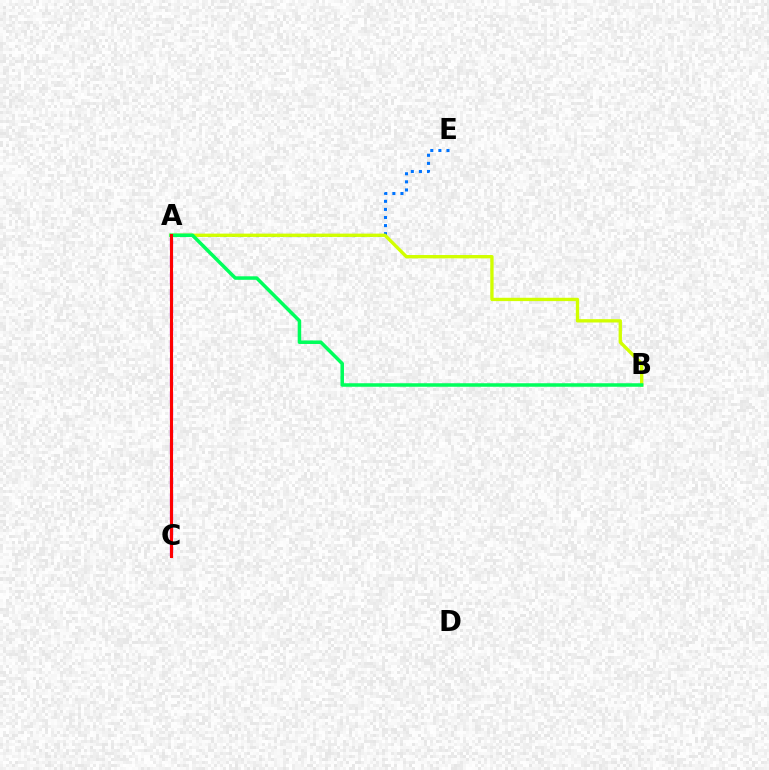{('A', 'E'): [{'color': '#0074ff', 'line_style': 'dotted', 'thickness': 2.2}], ('A', 'B'): [{'color': '#d1ff00', 'line_style': 'solid', 'thickness': 2.4}, {'color': '#00ff5c', 'line_style': 'solid', 'thickness': 2.53}], ('A', 'C'): [{'color': '#b900ff', 'line_style': 'dashed', 'thickness': 2.31}, {'color': '#ff0000', 'line_style': 'solid', 'thickness': 2.21}]}